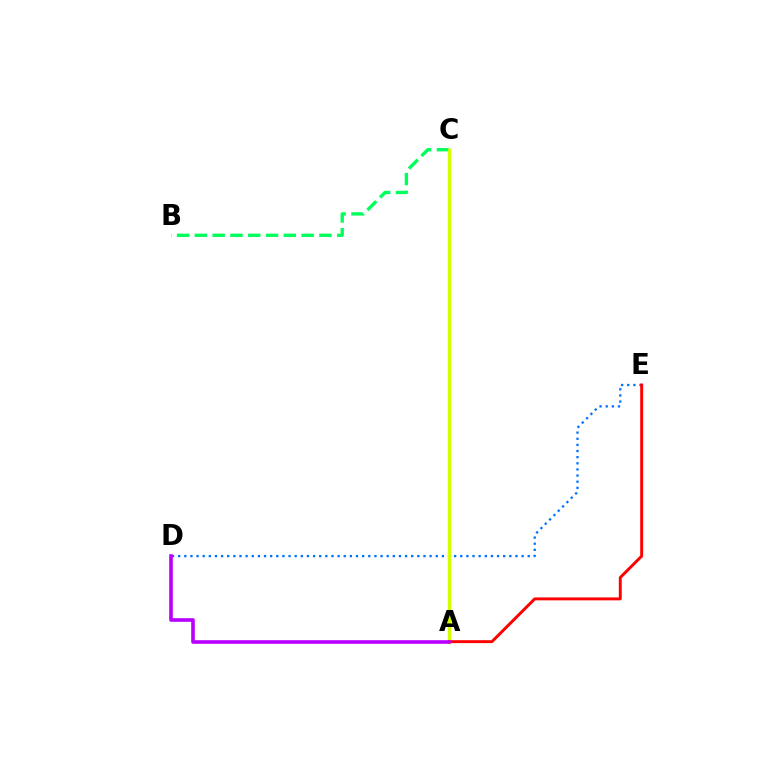{('D', 'E'): [{'color': '#0074ff', 'line_style': 'dotted', 'thickness': 1.67}], ('B', 'C'): [{'color': '#00ff5c', 'line_style': 'dashed', 'thickness': 2.42}], ('A', 'C'): [{'color': '#d1ff00', 'line_style': 'solid', 'thickness': 2.5}], ('A', 'E'): [{'color': '#ff0000', 'line_style': 'solid', 'thickness': 2.11}], ('A', 'D'): [{'color': '#b900ff', 'line_style': 'solid', 'thickness': 2.61}]}